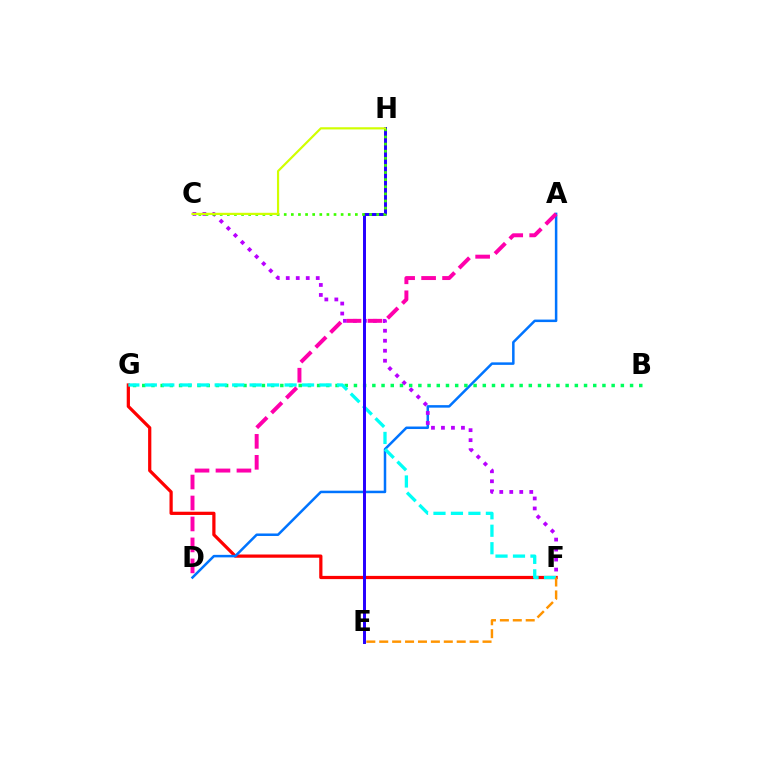{('F', 'G'): [{'color': '#ff0000', 'line_style': 'solid', 'thickness': 2.33}, {'color': '#00fff6', 'line_style': 'dashed', 'thickness': 2.37}], ('A', 'D'): [{'color': '#0074ff', 'line_style': 'solid', 'thickness': 1.81}, {'color': '#ff00ac', 'line_style': 'dashed', 'thickness': 2.85}], ('C', 'F'): [{'color': '#b900ff', 'line_style': 'dotted', 'thickness': 2.72}], ('B', 'G'): [{'color': '#00ff5c', 'line_style': 'dotted', 'thickness': 2.5}], ('E', 'H'): [{'color': '#2500ff', 'line_style': 'solid', 'thickness': 2.13}], ('E', 'F'): [{'color': '#ff9400', 'line_style': 'dashed', 'thickness': 1.75}], ('C', 'H'): [{'color': '#3dff00', 'line_style': 'dotted', 'thickness': 1.93}, {'color': '#d1ff00', 'line_style': 'solid', 'thickness': 1.58}]}